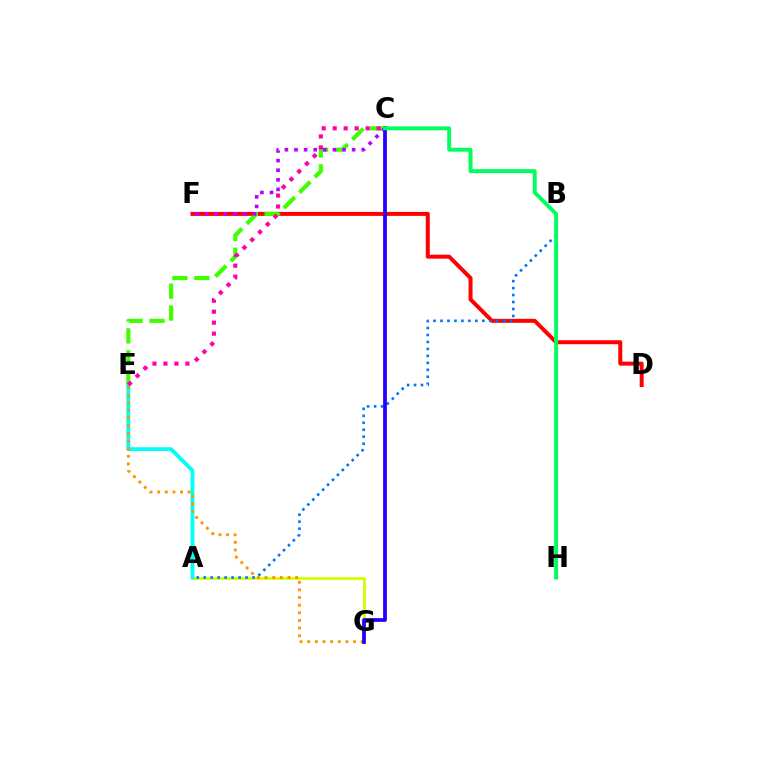{('D', 'F'): [{'color': '#ff0000', 'line_style': 'solid', 'thickness': 2.87}], ('A', 'G'): [{'color': '#d1ff00', 'line_style': 'solid', 'thickness': 1.97}], ('A', 'B'): [{'color': '#0074ff', 'line_style': 'dotted', 'thickness': 1.89}], ('C', 'E'): [{'color': '#3dff00', 'line_style': 'dashed', 'thickness': 2.97}, {'color': '#ff00ac', 'line_style': 'dotted', 'thickness': 2.98}], ('C', 'F'): [{'color': '#b900ff', 'line_style': 'dotted', 'thickness': 2.61}], ('A', 'E'): [{'color': '#00fff6', 'line_style': 'solid', 'thickness': 2.77}], ('E', 'G'): [{'color': '#ff9400', 'line_style': 'dotted', 'thickness': 2.07}], ('C', 'G'): [{'color': '#2500ff', 'line_style': 'solid', 'thickness': 2.72}], ('C', 'H'): [{'color': '#00ff5c', 'line_style': 'solid', 'thickness': 2.82}]}